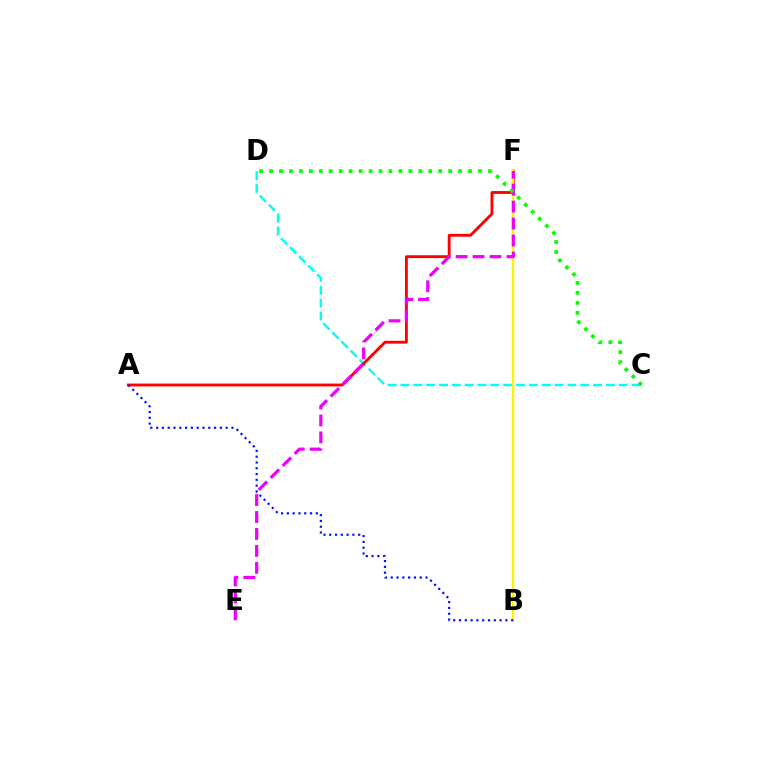{('C', 'D'): [{'color': '#00fff6', 'line_style': 'dashed', 'thickness': 1.74}, {'color': '#08ff00', 'line_style': 'dotted', 'thickness': 2.7}], ('A', 'F'): [{'color': '#ff0000', 'line_style': 'solid', 'thickness': 2.06}], ('B', 'F'): [{'color': '#fcf500', 'line_style': 'solid', 'thickness': 1.69}], ('E', 'F'): [{'color': '#ee00ff', 'line_style': 'dashed', 'thickness': 2.3}], ('A', 'B'): [{'color': '#0010ff', 'line_style': 'dotted', 'thickness': 1.57}]}